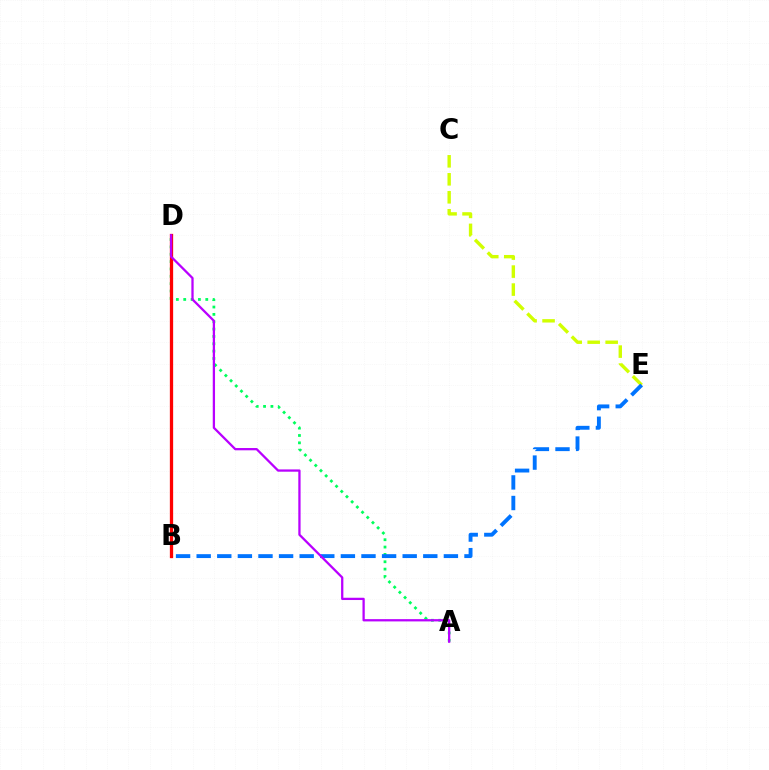{('A', 'D'): [{'color': '#00ff5c', 'line_style': 'dotted', 'thickness': 2.0}, {'color': '#b900ff', 'line_style': 'solid', 'thickness': 1.64}], ('B', 'D'): [{'color': '#ff0000', 'line_style': 'solid', 'thickness': 2.36}], ('C', 'E'): [{'color': '#d1ff00', 'line_style': 'dashed', 'thickness': 2.44}], ('B', 'E'): [{'color': '#0074ff', 'line_style': 'dashed', 'thickness': 2.8}]}